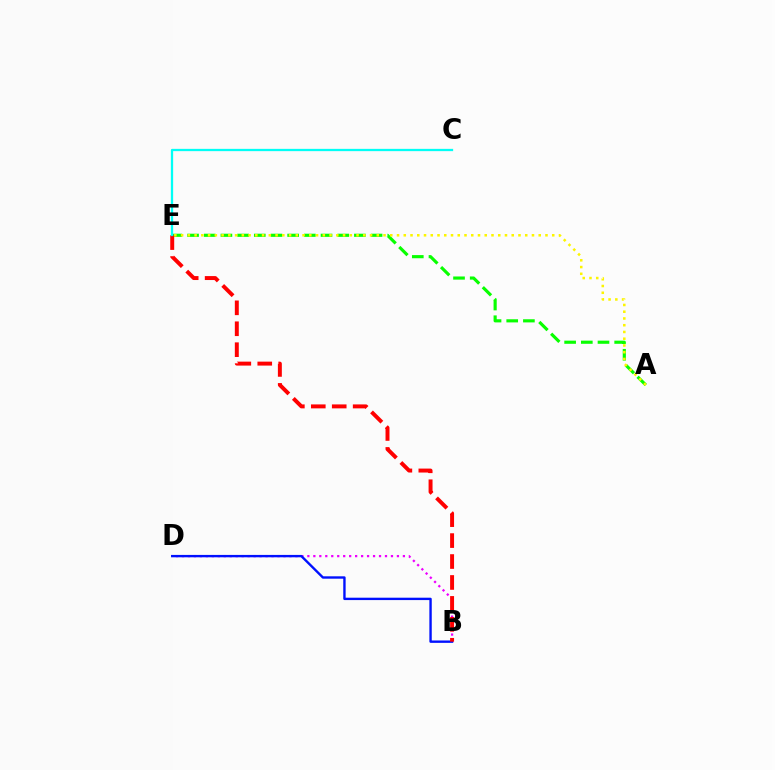{('A', 'E'): [{'color': '#08ff00', 'line_style': 'dashed', 'thickness': 2.27}, {'color': '#fcf500', 'line_style': 'dotted', 'thickness': 1.83}], ('B', 'D'): [{'color': '#ee00ff', 'line_style': 'dotted', 'thickness': 1.62}, {'color': '#0010ff', 'line_style': 'solid', 'thickness': 1.71}], ('B', 'E'): [{'color': '#ff0000', 'line_style': 'dashed', 'thickness': 2.84}], ('C', 'E'): [{'color': '#00fff6', 'line_style': 'solid', 'thickness': 1.64}]}